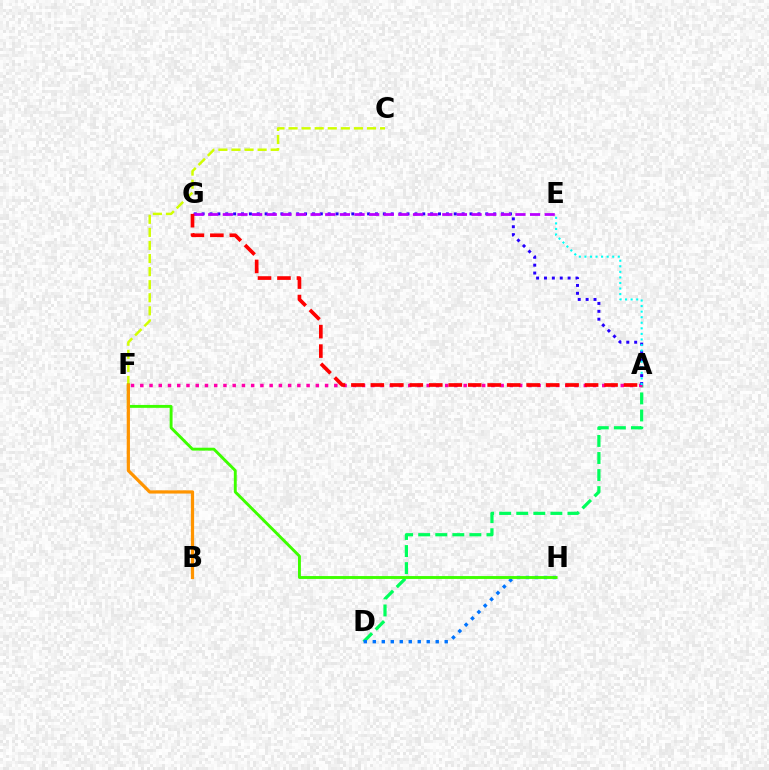{('A', 'D'): [{'color': '#00ff5c', 'line_style': 'dashed', 'thickness': 2.32}], ('A', 'F'): [{'color': '#ff00ac', 'line_style': 'dotted', 'thickness': 2.51}], ('D', 'H'): [{'color': '#0074ff', 'line_style': 'dotted', 'thickness': 2.44}], ('A', 'G'): [{'color': '#2500ff', 'line_style': 'dotted', 'thickness': 2.14}, {'color': '#ff0000', 'line_style': 'dashed', 'thickness': 2.65}], ('C', 'F'): [{'color': '#d1ff00', 'line_style': 'dashed', 'thickness': 1.78}], ('A', 'E'): [{'color': '#00fff6', 'line_style': 'dotted', 'thickness': 1.51}], ('E', 'G'): [{'color': '#b900ff', 'line_style': 'dashed', 'thickness': 1.99}], ('F', 'H'): [{'color': '#3dff00', 'line_style': 'solid', 'thickness': 2.08}], ('B', 'F'): [{'color': '#ff9400', 'line_style': 'solid', 'thickness': 2.33}]}